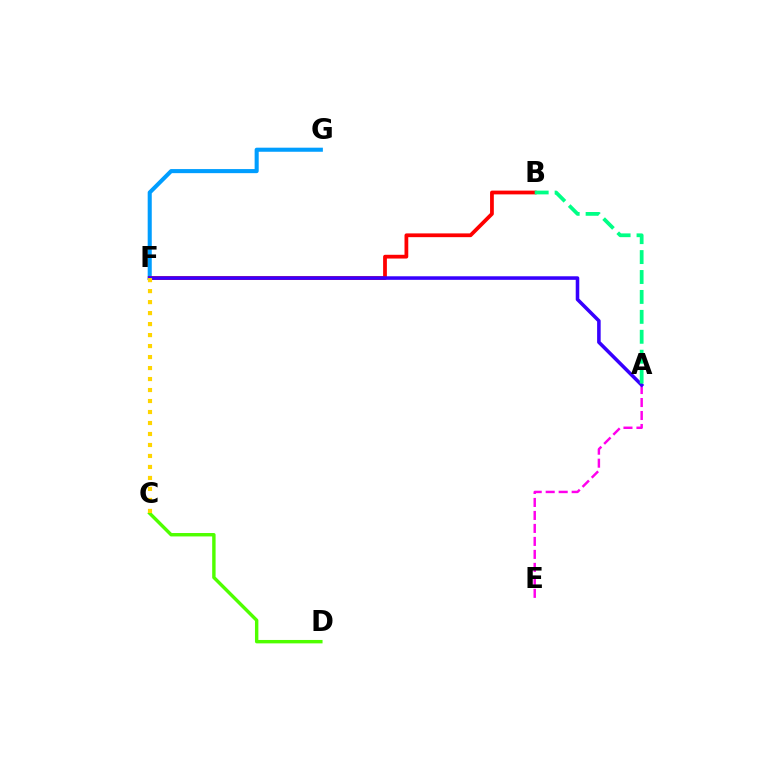{('A', 'E'): [{'color': '#ff00ed', 'line_style': 'dashed', 'thickness': 1.76}], ('F', 'G'): [{'color': '#009eff', 'line_style': 'solid', 'thickness': 2.93}], ('B', 'F'): [{'color': '#ff0000', 'line_style': 'solid', 'thickness': 2.71}], ('A', 'F'): [{'color': '#3700ff', 'line_style': 'solid', 'thickness': 2.56}], ('C', 'D'): [{'color': '#4fff00', 'line_style': 'solid', 'thickness': 2.45}], ('C', 'F'): [{'color': '#ffd500', 'line_style': 'dotted', 'thickness': 2.99}], ('A', 'B'): [{'color': '#00ff86', 'line_style': 'dashed', 'thickness': 2.71}]}